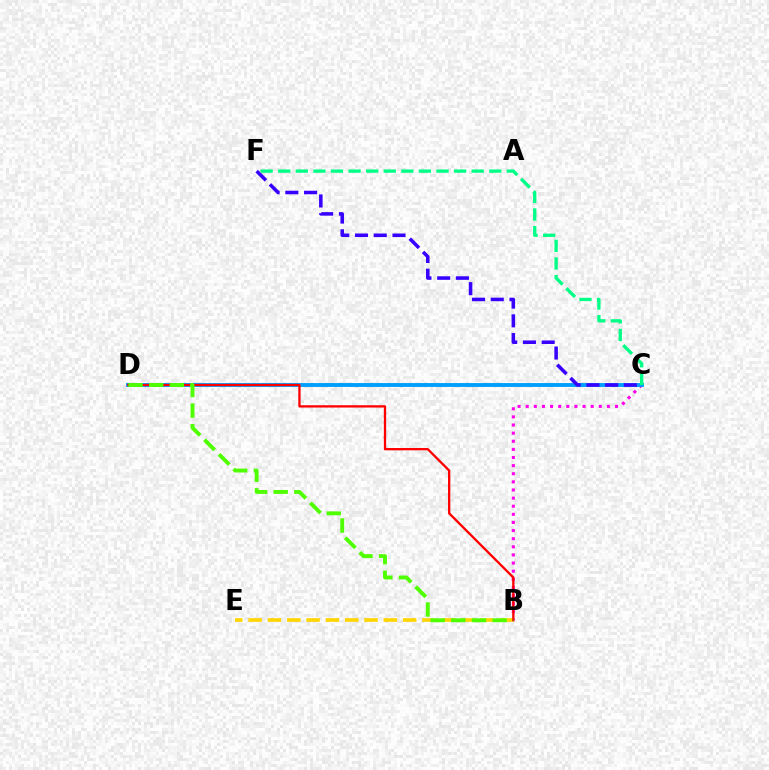{('B', 'C'): [{'color': '#ff00ed', 'line_style': 'dotted', 'thickness': 2.21}], ('C', 'D'): [{'color': '#009eff', 'line_style': 'solid', 'thickness': 2.79}], ('B', 'E'): [{'color': '#ffd500', 'line_style': 'dashed', 'thickness': 2.62}], ('C', 'F'): [{'color': '#3700ff', 'line_style': 'dashed', 'thickness': 2.55}, {'color': '#00ff86', 'line_style': 'dashed', 'thickness': 2.39}], ('B', 'D'): [{'color': '#ff0000', 'line_style': 'solid', 'thickness': 1.66}, {'color': '#4fff00', 'line_style': 'dashed', 'thickness': 2.8}]}